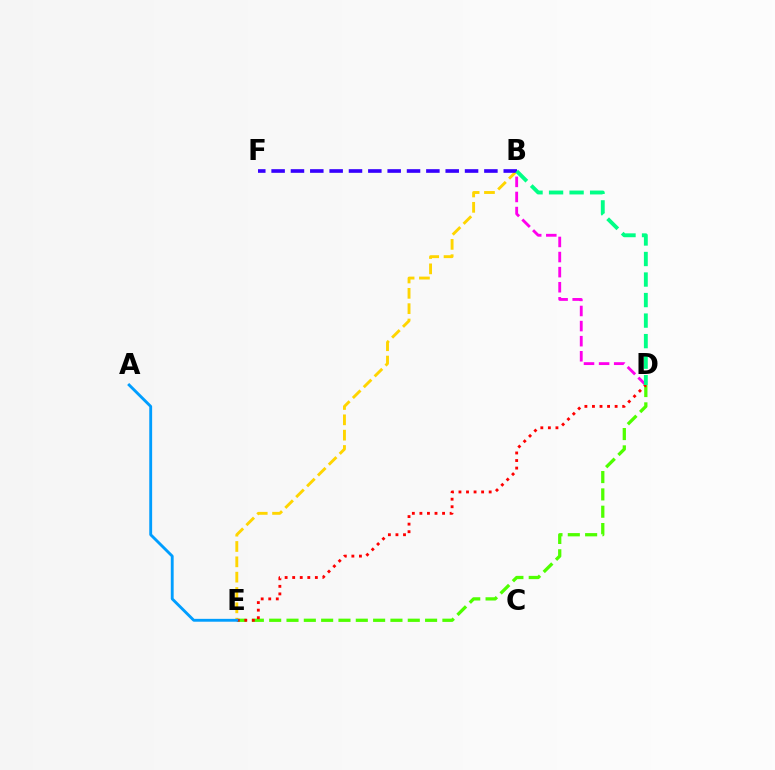{('D', 'E'): [{'color': '#4fff00', 'line_style': 'dashed', 'thickness': 2.35}, {'color': '#ff0000', 'line_style': 'dotted', 'thickness': 2.05}], ('B', 'D'): [{'color': '#ff00ed', 'line_style': 'dashed', 'thickness': 2.05}, {'color': '#00ff86', 'line_style': 'dashed', 'thickness': 2.79}], ('B', 'E'): [{'color': '#ffd500', 'line_style': 'dashed', 'thickness': 2.08}], ('B', 'F'): [{'color': '#3700ff', 'line_style': 'dashed', 'thickness': 2.63}], ('A', 'E'): [{'color': '#009eff', 'line_style': 'solid', 'thickness': 2.06}]}